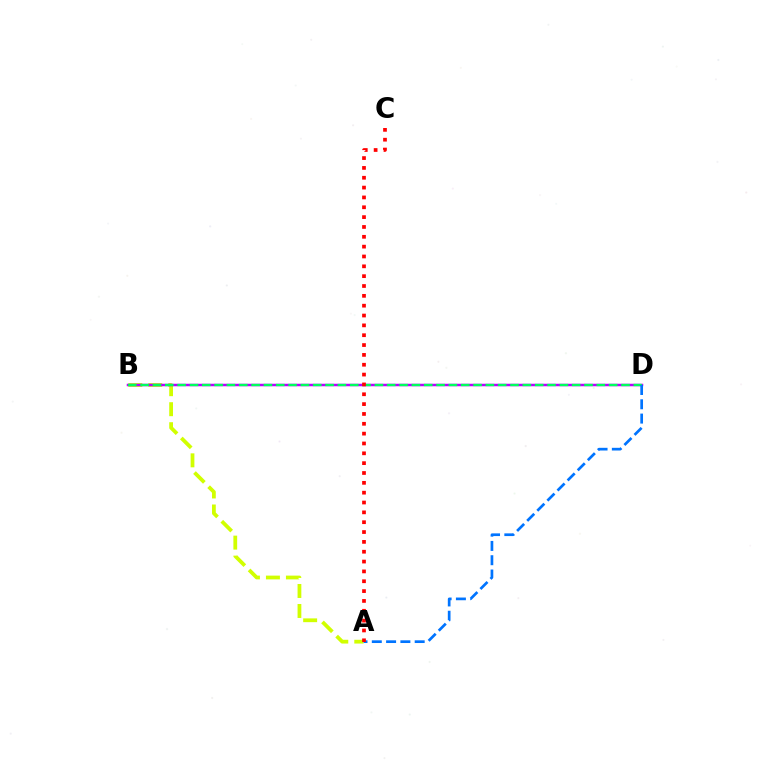{('A', 'B'): [{'color': '#d1ff00', 'line_style': 'dashed', 'thickness': 2.72}], ('B', 'D'): [{'color': '#b900ff', 'line_style': 'solid', 'thickness': 1.8}, {'color': '#00ff5c', 'line_style': 'dashed', 'thickness': 1.68}], ('A', 'D'): [{'color': '#0074ff', 'line_style': 'dashed', 'thickness': 1.94}], ('A', 'C'): [{'color': '#ff0000', 'line_style': 'dotted', 'thickness': 2.67}]}